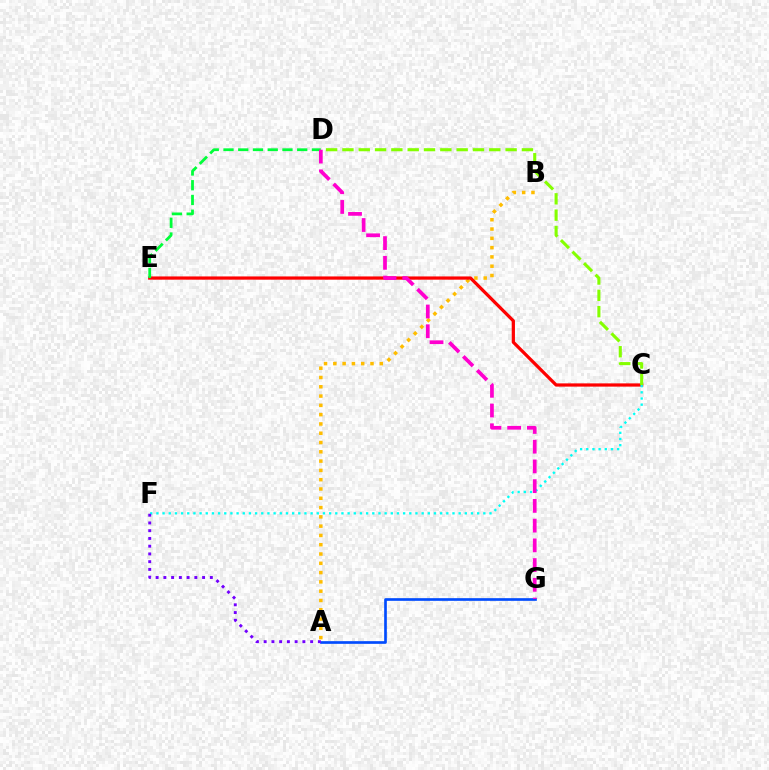{('A', 'B'): [{'color': '#ffbd00', 'line_style': 'dotted', 'thickness': 2.52}], ('A', 'G'): [{'color': '#004bff', 'line_style': 'solid', 'thickness': 1.92}], ('C', 'E'): [{'color': '#ff0000', 'line_style': 'solid', 'thickness': 2.33}], ('C', 'F'): [{'color': '#00fff6', 'line_style': 'dotted', 'thickness': 1.68}], ('D', 'E'): [{'color': '#00ff39', 'line_style': 'dashed', 'thickness': 2.0}], ('C', 'D'): [{'color': '#84ff00', 'line_style': 'dashed', 'thickness': 2.22}], ('A', 'F'): [{'color': '#7200ff', 'line_style': 'dotted', 'thickness': 2.1}], ('D', 'G'): [{'color': '#ff00cf', 'line_style': 'dashed', 'thickness': 2.68}]}